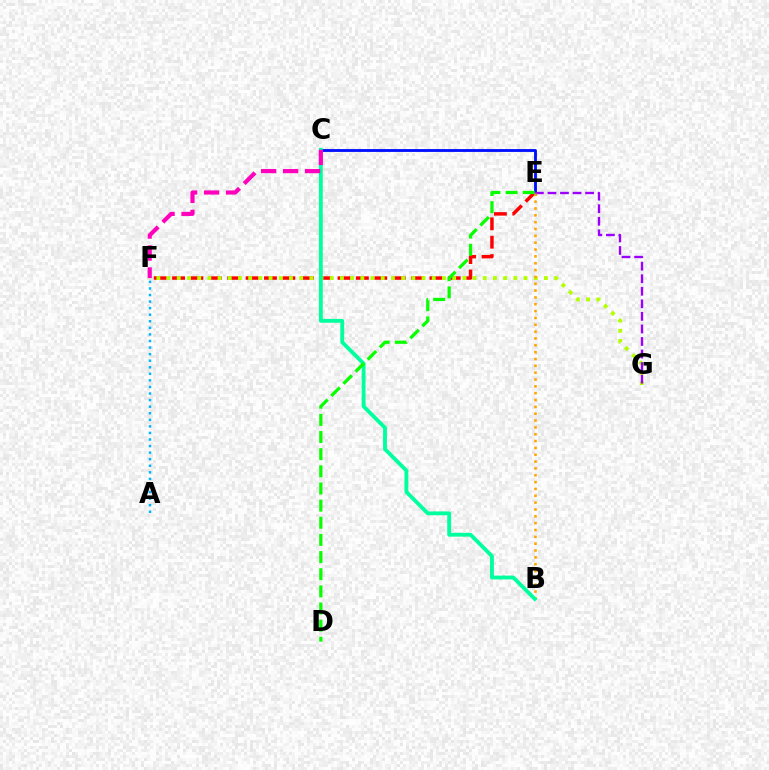{('E', 'F'): [{'color': '#ff0000', 'line_style': 'dashed', 'thickness': 2.5}], ('F', 'G'): [{'color': '#b3ff00', 'line_style': 'dotted', 'thickness': 2.77}], ('C', 'E'): [{'color': '#0010ff', 'line_style': 'solid', 'thickness': 2.06}], ('E', 'G'): [{'color': '#9b00ff', 'line_style': 'dashed', 'thickness': 1.71}], ('A', 'F'): [{'color': '#00b5ff', 'line_style': 'dotted', 'thickness': 1.78}], ('B', 'E'): [{'color': '#ffa500', 'line_style': 'dotted', 'thickness': 1.86}], ('B', 'C'): [{'color': '#00ff9d', 'line_style': 'solid', 'thickness': 2.77}], ('D', 'E'): [{'color': '#08ff00', 'line_style': 'dashed', 'thickness': 2.33}], ('C', 'F'): [{'color': '#ff00bd', 'line_style': 'dashed', 'thickness': 2.98}]}